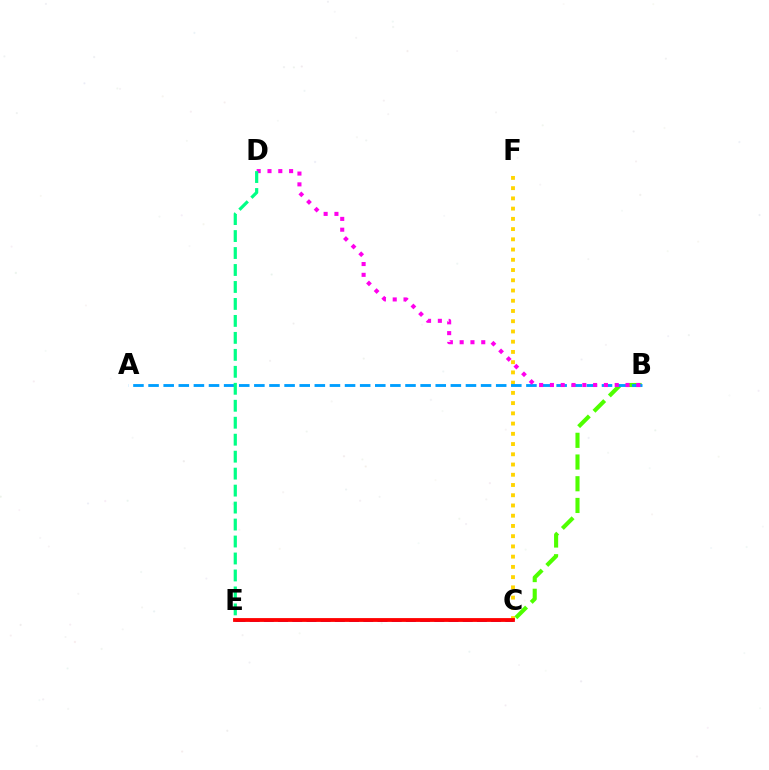{('C', 'E'): [{'color': '#3700ff', 'line_style': 'dashed', 'thickness': 1.93}, {'color': '#ff0000', 'line_style': 'solid', 'thickness': 2.75}], ('C', 'F'): [{'color': '#ffd500', 'line_style': 'dotted', 'thickness': 2.78}], ('B', 'C'): [{'color': '#4fff00', 'line_style': 'dashed', 'thickness': 2.95}], ('A', 'B'): [{'color': '#009eff', 'line_style': 'dashed', 'thickness': 2.05}], ('B', 'D'): [{'color': '#ff00ed', 'line_style': 'dotted', 'thickness': 2.93}], ('D', 'E'): [{'color': '#00ff86', 'line_style': 'dashed', 'thickness': 2.31}]}